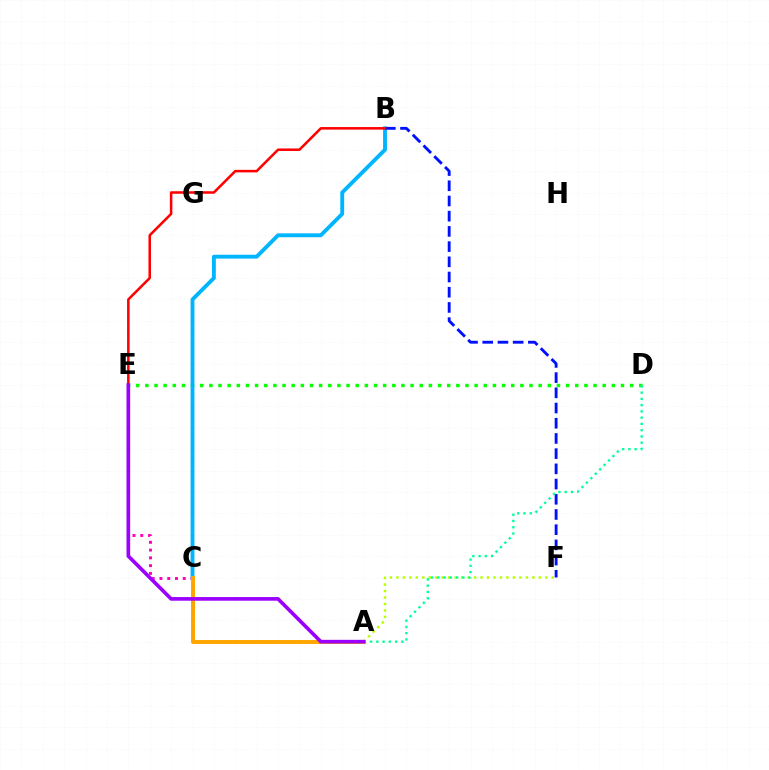{('D', 'E'): [{'color': '#08ff00', 'line_style': 'dotted', 'thickness': 2.49}], ('B', 'C'): [{'color': '#00b5ff', 'line_style': 'solid', 'thickness': 2.78}], ('A', 'F'): [{'color': '#b3ff00', 'line_style': 'dotted', 'thickness': 1.76}], ('B', 'F'): [{'color': '#0010ff', 'line_style': 'dashed', 'thickness': 2.07}], ('C', 'E'): [{'color': '#ff00bd', 'line_style': 'dotted', 'thickness': 2.11}], ('A', 'C'): [{'color': '#ffa500', 'line_style': 'solid', 'thickness': 2.85}], ('A', 'D'): [{'color': '#00ff9d', 'line_style': 'dotted', 'thickness': 1.7}], ('B', 'E'): [{'color': '#ff0000', 'line_style': 'solid', 'thickness': 1.83}], ('A', 'E'): [{'color': '#9b00ff', 'line_style': 'solid', 'thickness': 2.63}]}